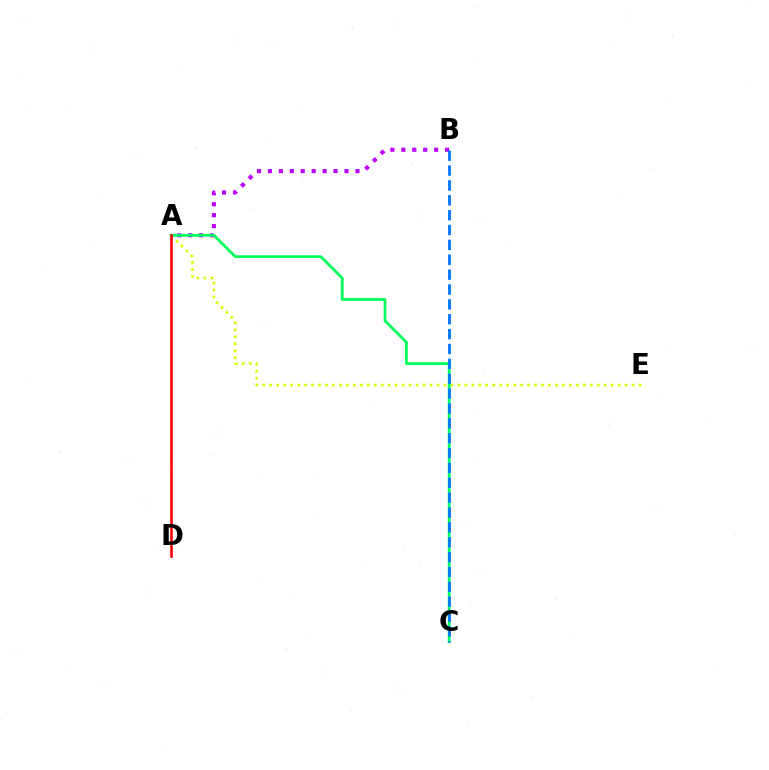{('A', 'E'): [{'color': '#d1ff00', 'line_style': 'dotted', 'thickness': 1.89}], ('A', 'B'): [{'color': '#b900ff', 'line_style': 'dotted', 'thickness': 2.97}], ('A', 'C'): [{'color': '#00ff5c', 'line_style': 'solid', 'thickness': 2.0}], ('A', 'D'): [{'color': '#ff0000', 'line_style': 'solid', 'thickness': 1.86}], ('B', 'C'): [{'color': '#0074ff', 'line_style': 'dashed', 'thickness': 2.02}]}